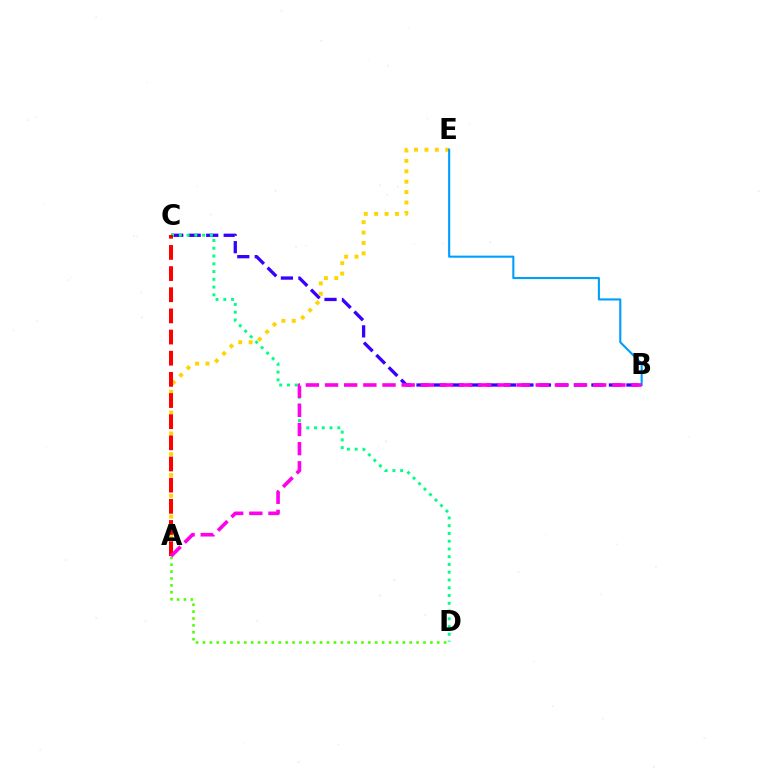{('B', 'C'): [{'color': '#3700ff', 'line_style': 'dashed', 'thickness': 2.38}], ('C', 'D'): [{'color': '#00ff86', 'line_style': 'dotted', 'thickness': 2.11}], ('A', 'E'): [{'color': '#ffd500', 'line_style': 'dotted', 'thickness': 2.83}], ('B', 'E'): [{'color': '#009eff', 'line_style': 'solid', 'thickness': 1.52}], ('A', 'C'): [{'color': '#ff0000', 'line_style': 'dashed', 'thickness': 2.87}], ('A', 'D'): [{'color': '#4fff00', 'line_style': 'dotted', 'thickness': 1.87}], ('A', 'B'): [{'color': '#ff00ed', 'line_style': 'dashed', 'thickness': 2.6}]}